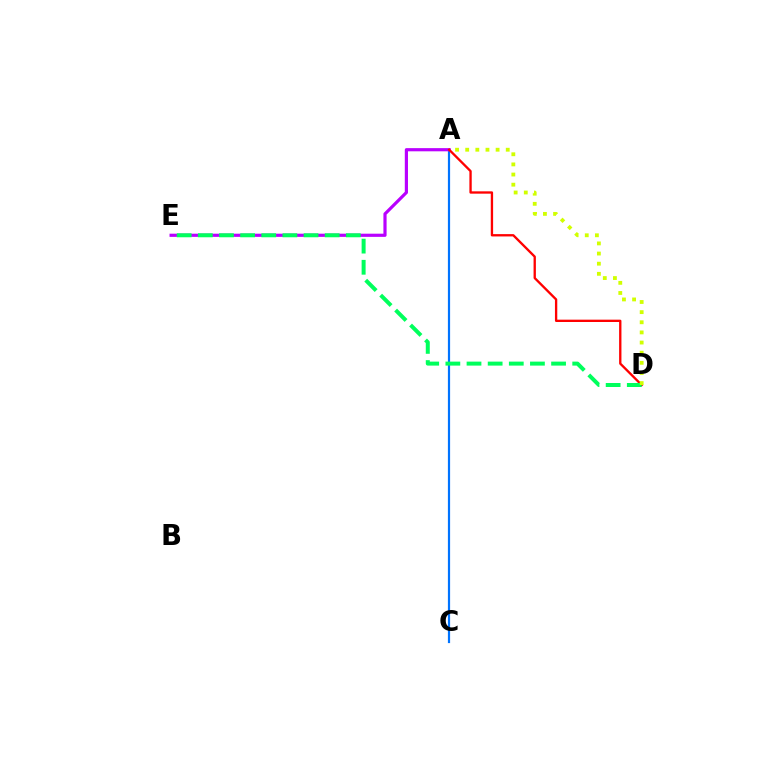{('A', 'C'): [{'color': '#0074ff', 'line_style': 'solid', 'thickness': 1.59}], ('A', 'E'): [{'color': '#b900ff', 'line_style': 'solid', 'thickness': 2.29}], ('A', 'D'): [{'color': '#ff0000', 'line_style': 'solid', 'thickness': 1.68}, {'color': '#d1ff00', 'line_style': 'dotted', 'thickness': 2.75}], ('D', 'E'): [{'color': '#00ff5c', 'line_style': 'dashed', 'thickness': 2.87}]}